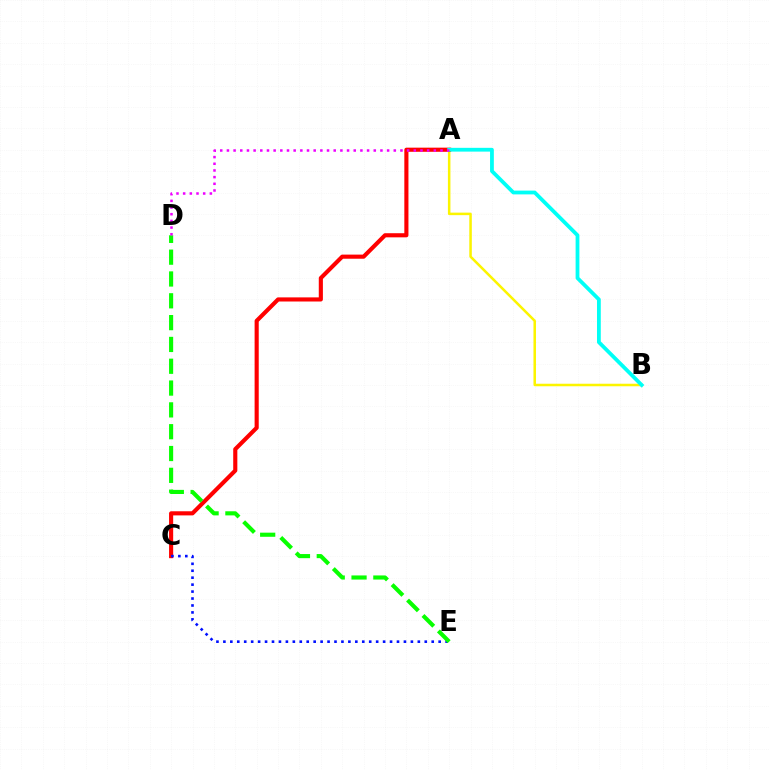{('A', 'B'): [{'color': '#fcf500', 'line_style': 'solid', 'thickness': 1.82}, {'color': '#00fff6', 'line_style': 'solid', 'thickness': 2.72}], ('A', 'C'): [{'color': '#ff0000', 'line_style': 'solid', 'thickness': 2.97}], ('C', 'E'): [{'color': '#0010ff', 'line_style': 'dotted', 'thickness': 1.89}], ('D', 'E'): [{'color': '#08ff00', 'line_style': 'dashed', 'thickness': 2.96}], ('A', 'D'): [{'color': '#ee00ff', 'line_style': 'dotted', 'thickness': 1.81}]}